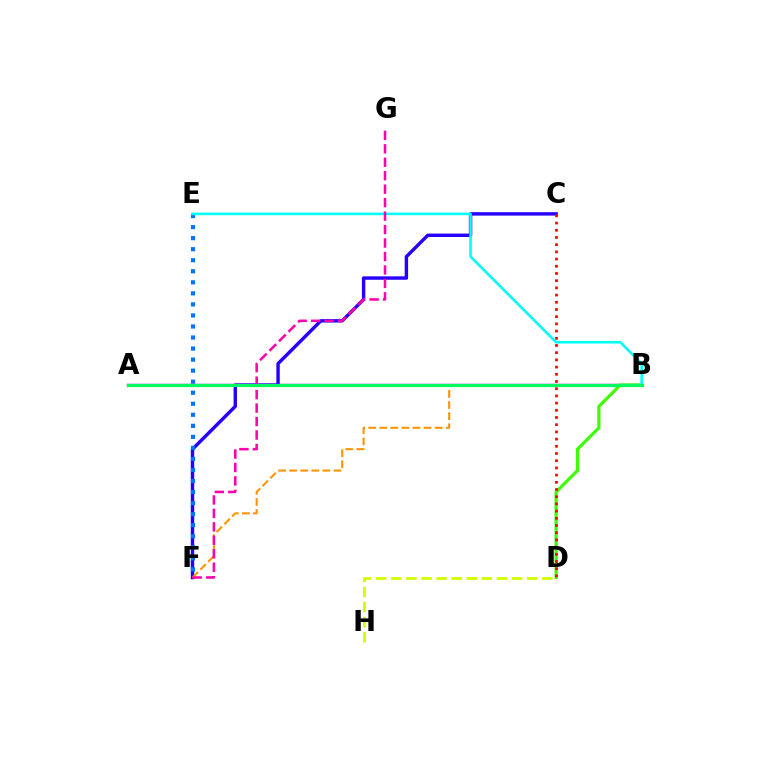{('C', 'F'): [{'color': '#2500ff', 'line_style': 'solid', 'thickness': 2.46}], ('D', 'H'): [{'color': '#d1ff00', 'line_style': 'dashed', 'thickness': 2.05}], ('E', 'F'): [{'color': '#0074ff', 'line_style': 'dotted', 'thickness': 3.0}], ('A', 'B'): [{'color': '#b900ff', 'line_style': 'solid', 'thickness': 1.73}, {'color': '#00ff5c', 'line_style': 'solid', 'thickness': 2.31}], ('B', 'F'): [{'color': '#ff9400', 'line_style': 'dashed', 'thickness': 1.5}], ('B', 'D'): [{'color': '#3dff00', 'line_style': 'solid', 'thickness': 2.28}], ('B', 'E'): [{'color': '#00fff6', 'line_style': 'solid', 'thickness': 1.88}], ('F', 'G'): [{'color': '#ff00ac', 'line_style': 'dashed', 'thickness': 1.83}], ('C', 'D'): [{'color': '#ff0000', 'line_style': 'dotted', 'thickness': 1.96}]}